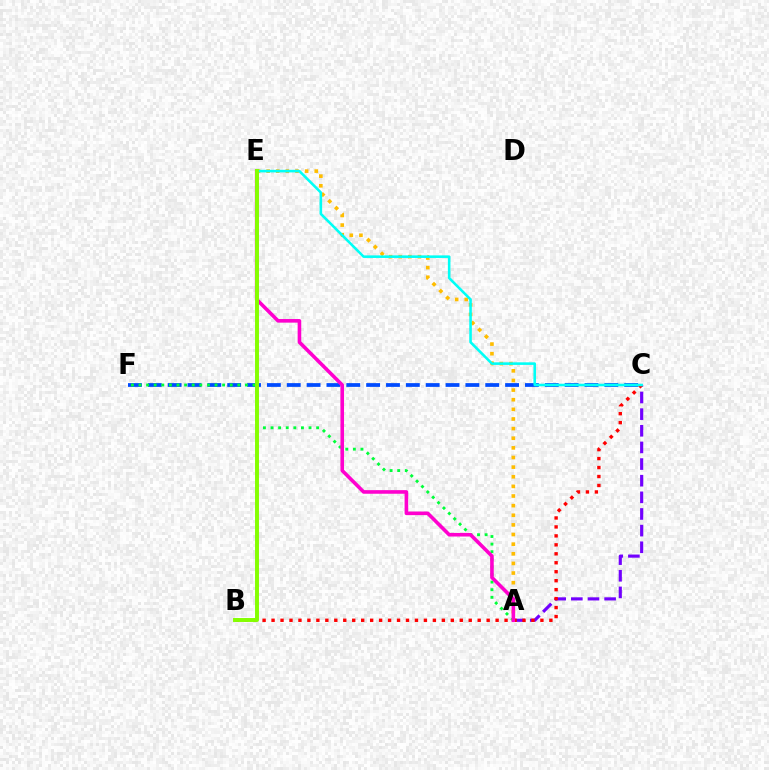{('A', 'C'): [{'color': '#7200ff', 'line_style': 'dashed', 'thickness': 2.26}], ('C', 'F'): [{'color': '#004bff', 'line_style': 'dashed', 'thickness': 2.7}], ('A', 'F'): [{'color': '#00ff39', 'line_style': 'dotted', 'thickness': 2.06}], ('A', 'E'): [{'color': '#ffbd00', 'line_style': 'dotted', 'thickness': 2.62}, {'color': '#ff00cf', 'line_style': 'solid', 'thickness': 2.59}], ('B', 'C'): [{'color': '#ff0000', 'line_style': 'dotted', 'thickness': 2.43}], ('C', 'E'): [{'color': '#00fff6', 'line_style': 'solid', 'thickness': 1.86}], ('B', 'E'): [{'color': '#84ff00', 'line_style': 'solid', 'thickness': 2.84}]}